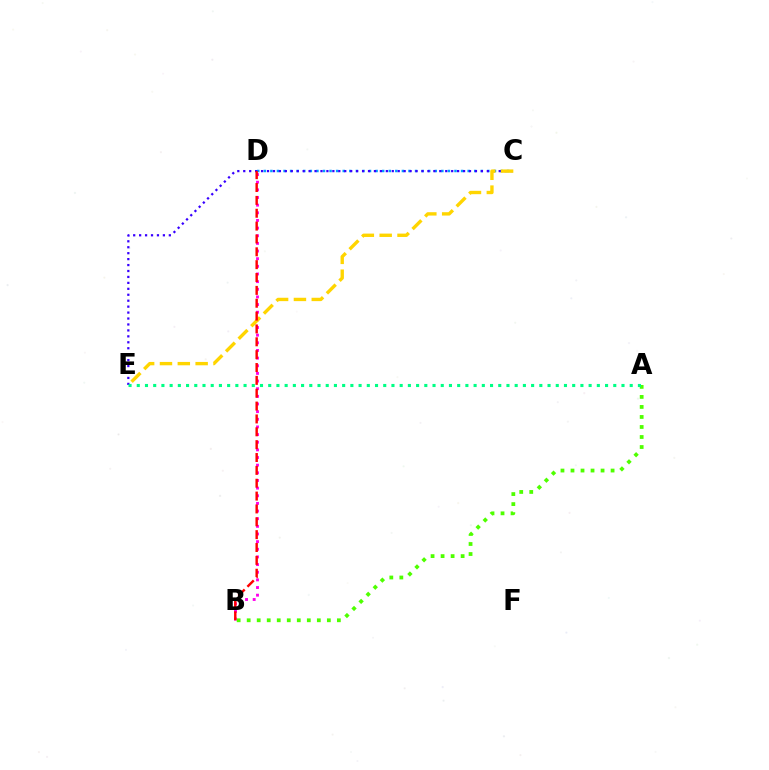{('B', 'D'): [{'color': '#ff00ed', 'line_style': 'dotted', 'thickness': 2.08}, {'color': '#ff0000', 'line_style': 'dashed', 'thickness': 1.75}], ('C', 'D'): [{'color': '#009eff', 'line_style': 'dotted', 'thickness': 1.79}], ('C', 'E'): [{'color': '#3700ff', 'line_style': 'dotted', 'thickness': 1.61}, {'color': '#ffd500', 'line_style': 'dashed', 'thickness': 2.42}], ('A', 'B'): [{'color': '#4fff00', 'line_style': 'dotted', 'thickness': 2.72}], ('A', 'E'): [{'color': '#00ff86', 'line_style': 'dotted', 'thickness': 2.23}]}